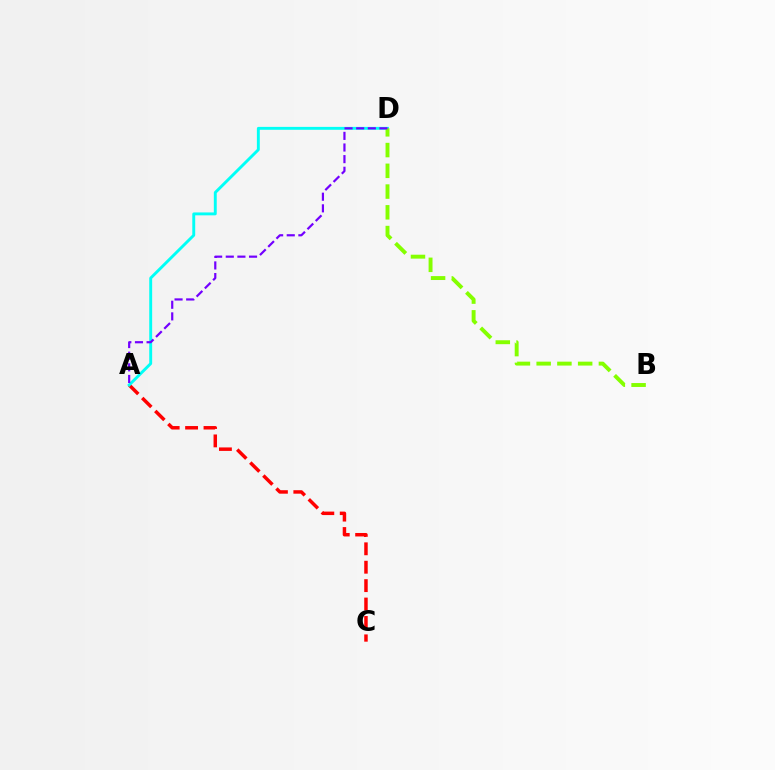{('A', 'C'): [{'color': '#ff0000', 'line_style': 'dashed', 'thickness': 2.5}], ('A', 'D'): [{'color': '#00fff6', 'line_style': 'solid', 'thickness': 2.09}, {'color': '#7200ff', 'line_style': 'dashed', 'thickness': 1.58}], ('B', 'D'): [{'color': '#84ff00', 'line_style': 'dashed', 'thickness': 2.82}]}